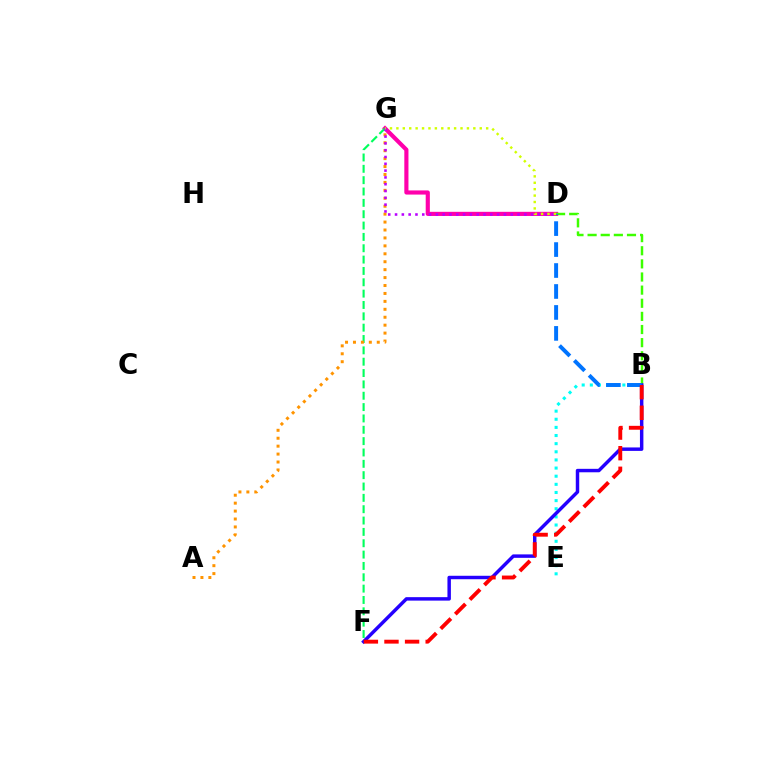{('D', 'G'): [{'color': '#ff00ac', 'line_style': 'solid', 'thickness': 2.98}, {'color': '#b900ff', 'line_style': 'dotted', 'thickness': 1.85}, {'color': '#d1ff00', 'line_style': 'dotted', 'thickness': 1.74}], ('B', 'E'): [{'color': '#00fff6', 'line_style': 'dotted', 'thickness': 2.21}], ('B', 'D'): [{'color': '#3dff00', 'line_style': 'dashed', 'thickness': 1.78}, {'color': '#0074ff', 'line_style': 'dashed', 'thickness': 2.85}], ('F', 'G'): [{'color': '#00ff5c', 'line_style': 'dashed', 'thickness': 1.54}], ('A', 'G'): [{'color': '#ff9400', 'line_style': 'dotted', 'thickness': 2.15}], ('B', 'F'): [{'color': '#2500ff', 'line_style': 'solid', 'thickness': 2.49}, {'color': '#ff0000', 'line_style': 'dashed', 'thickness': 2.8}]}